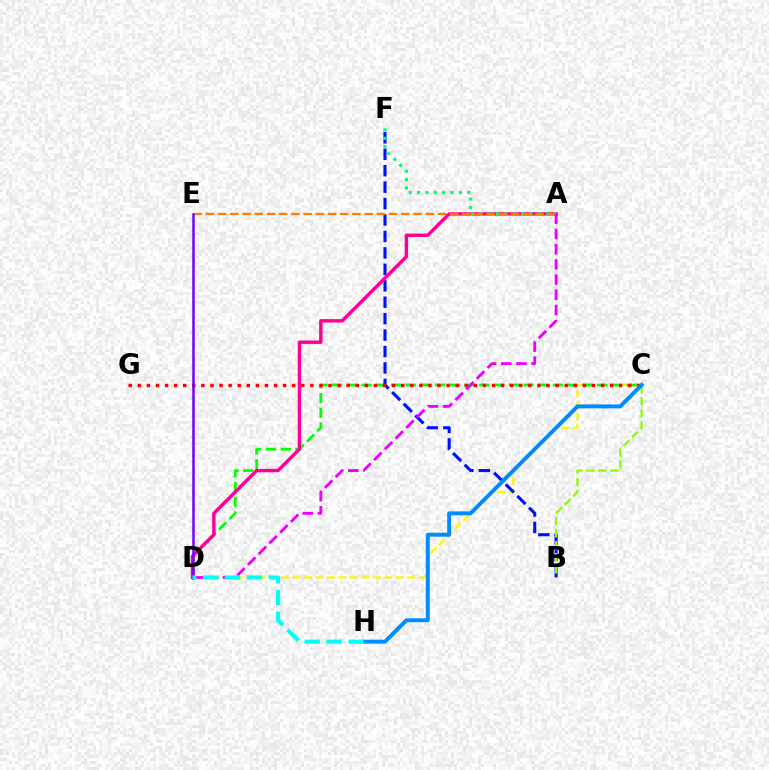{('C', 'D'): [{'color': '#fcf500', 'line_style': 'dashed', 'thickness': 1.56}, {'color': '#08ff00', 'line_style': 'dashed', 'thickness': 2.0}], ('B', 'F'): [{'color': '#0010ff', 'line_style': 'dashed', 'thickness': 2.23}], ('A', 'D'): [{'color': '#ff0094', 'line_style': 'solid', 'thickness': 2.46}, {'color': '#ee00ff', 'line_style': 'dashed', 'thickness': 2.06}], ('B', 'C'): [{'color': '#84ff00', 'line_style': 'dashed', 'thickness': 1.63}], ('C', 'G'): [{'color': '#ff0000', 'line_style': 'dotted', 'thickness': 2.47}], ('A', 'F'): [{'color': '#00ff74', 'line_style': 'dotted', 'thickness': 2.27}], ('A', 'E'): [{'color': '#ff7c00', 'line_style': 'dashed', 'thickness': 1.66}], ('D', 'E'): [{'color': '#7200ff', 'line_style': 'solid', 'thickness': 1.8}], ('C', 'H'): [{'color': '#008cff', 'line_style': 'solid', 'thickness': 2.83}], ('D', 'H'): [{'color': '#00fff6', 'line_style': 'dashed', 'thickness': 2.97}]}